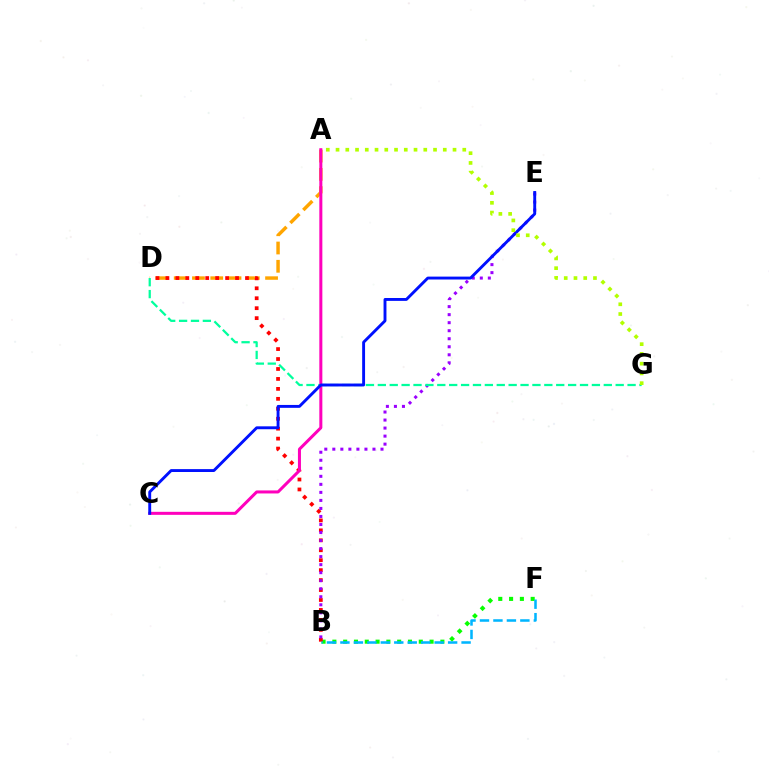{('A', 'D'): [{'color': '#ffa500', 'line_style': 'dashed', 'thickness': 2.48}], ('B', 'F'): [{'color': '#08ff00', 'line_style': 'dotted', 'thickness': 2.93}, {'color': '#00b5ff', 'line_style': 'dashed', 'thickness': 1.83}], ('B', 'D'): [{'color': '#ff0000', 'line_style': 'dotted', 'thickness': 2.7}], ('B', 'E'): [{'color': '#9b00ff', 'line_style': 'dotted', 'thickness': 2.18}], ('D', 'G'): [{'color': '#00ff9d', 'line_style': 'dashed', 'thickness': 1.62}], ('A', 'C'): [{'color': '#ff00bd', 'line_style': 'solid', 'thickness': 2.18}], ('C', 'E'): [{'color': '#0010ff', 'line_style': 'solid', 'thickness': 2.09}], ('A', 'G'): [{'color': '#b3ff00', 'line_style': 'dotted', 'thickness': 2.65}]}